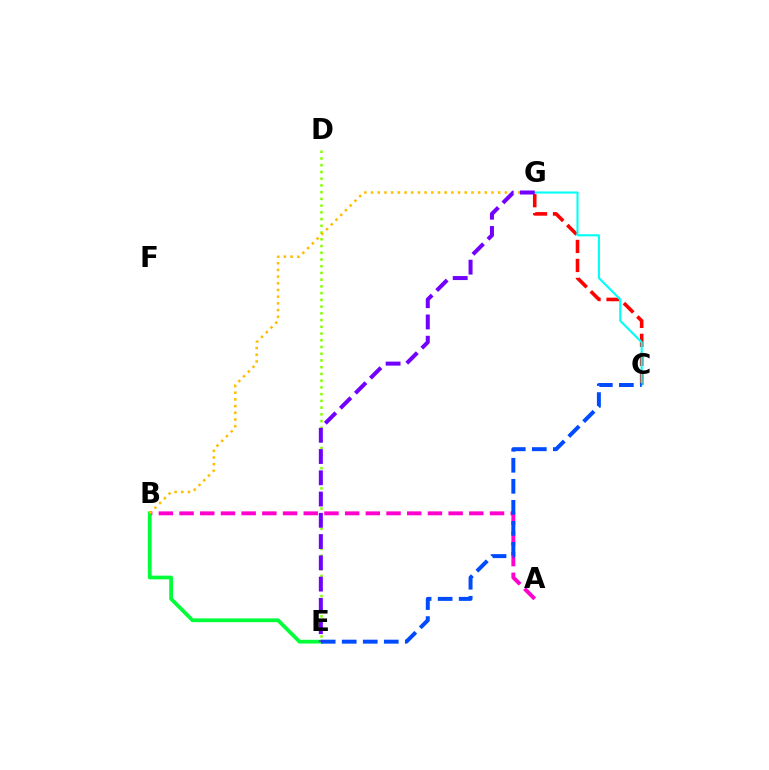{('A', 'B'): [{'color': '#ff00cf', 'line_style': 'dashed', 'thickness': 2.81}], ('B', 'E'): [{'color': '#00ff39', 'line_style': 'solid', 'thickness': 2.7}], ('C', 'G'): [{'color': '#ff0000', 'line_style': 'dashed', 'thickness': 2.58}, {'color': '#00fff6', 'line_style': 'solid', 'thickness': 1.52}], ('D', 'E'): [{'color': '#84ff00', 'line_style': 'dotted', 'thickness': 1.83}], ('C', 'E'): [{'color': '#004bff', 'line_style': 'dashed', 'thickness': 2.86}], ('B', 'G'): [{'color': '#ffbd00', 'line_style': 'dotted', 'thickness': 1.82}], ('E', 'G'): [{'color': '#7200ff', 'line_style': 'dashed', 'thickness': 2.89}]}